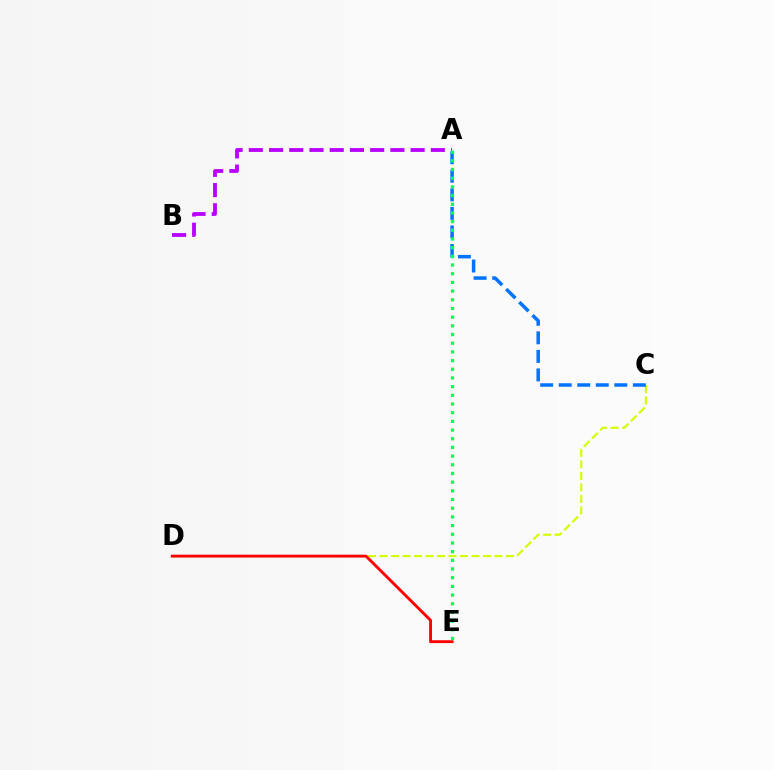{('A', 'B'): [{'color': '#b900ff', 'line_style': 'dashed', 'thickness': 2.75}], ('C', 'D'): [{'color': '#d1ff00', 'line_style': 'dashed', 'thickness': 1.56}], ('A', 'C'): [{'color': '#0074ff', 'line_style': 'dashed', 'thickness': 2.52}], ('D', 'E'): [{'color': '#ff0000', 'line_style': 'solid', 'thickness': 2.06}], ('A', 'E'): [{'color': '#00ff5c', 'line_style': 'dotted', 'thickness': 2.36}]}